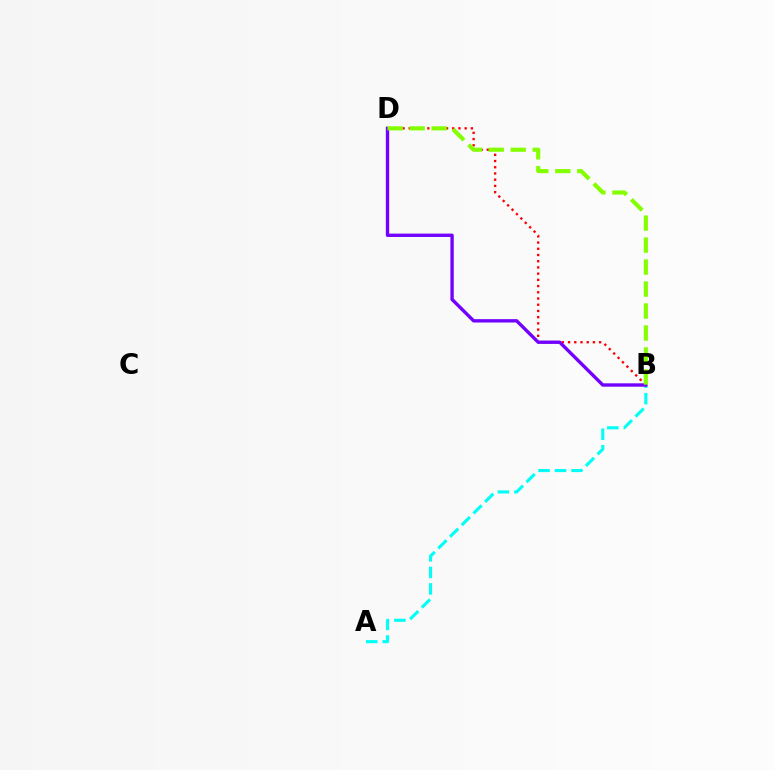{('A', 'B'): [{'color': '#00fff6', 'line_style': 'dashed', 'thickness': 2.24}], ('B', 'D'): [{'color': '#ff0000', 'line_style': 'dotted', 'thickness': 1.69}, {'color': '#7200ff', 'line_style': 'solid', 'thickness': 2.42}, {'color': '#84ff00', 'line_style': 'dashed', 'thickness': 2.99}]}